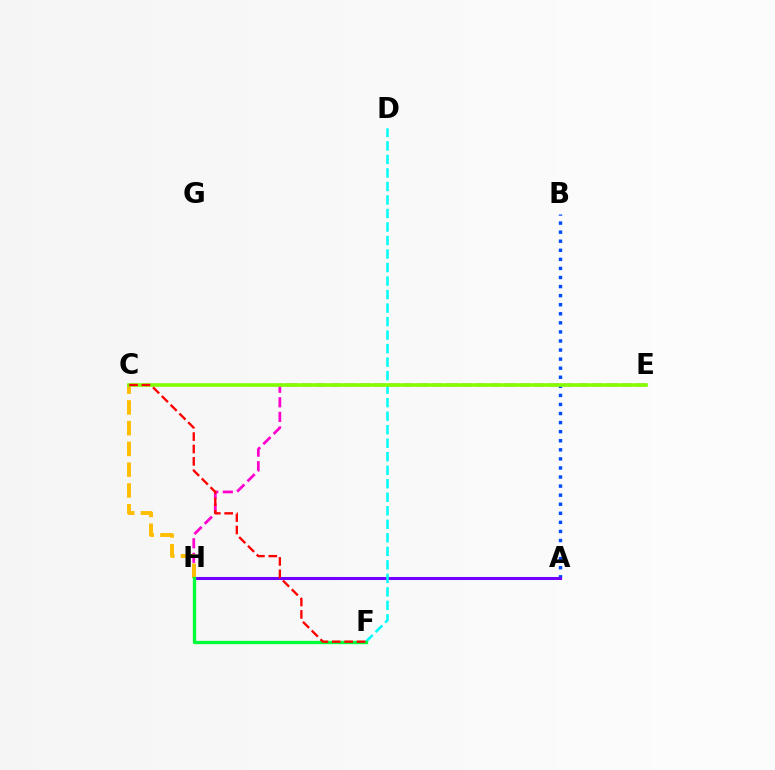{('A', 'B'): [{'color': '#004bff', 'line_style': 'dotted', 'thickness': 2.46}], ('E', 'H'): [{'color': '#ff00cf', 'line_style': 'dashed', 'thickness': 1.98}], ('A', 'H'): [{'color': '#7200ff', 'line_style': 'solid', 'thickness': 2.19}], ('C', 'H'): [{'color': '#ffbd00', 'line_style': 'dashed', 'thickness': 2.82}], ('D', 'F'): [{'color': '#00fff6', 'line_style': 'dashed', 'thickness': 1.84}], ('F', 'H'): [{'color': '#00ff39', 'line_style': 'solid', 'thickness': 2.38}], ('C', 'E'): [{'color': '#84ff00', 'line_style': 'solid', 'thickness': 2.62}], ('C', 'F'): [{'color': '#ff0000', 'line_style': 'dashed', 'thickness': 1.68}]}